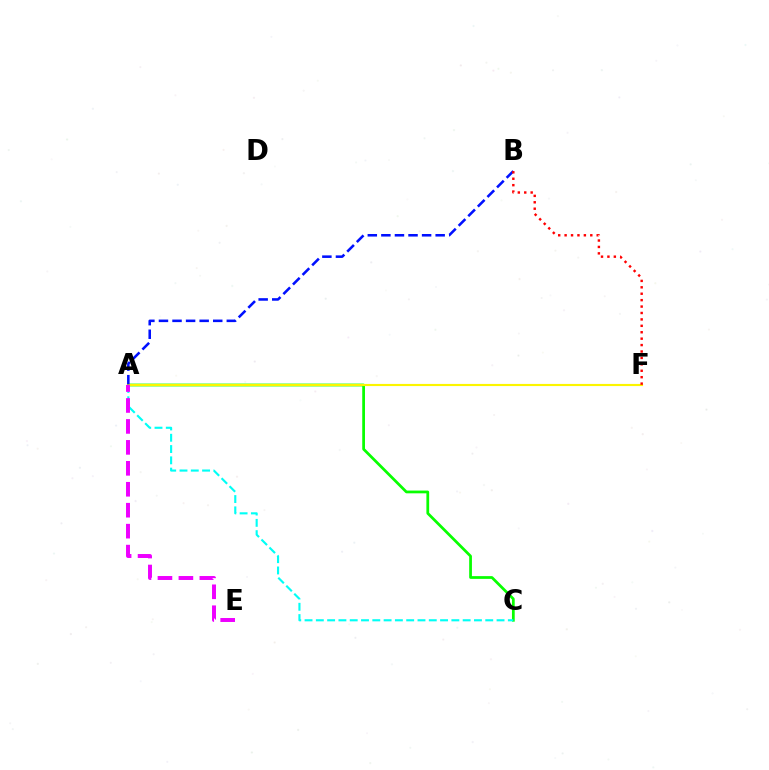{('A', 'C'): [{'color': '#08ff00', 'line_style': 'solid', 'thickness': 1.98}, {'color': '#00fff6', 'line_style': 'dashed', 'thickness': 1.53}], ('A', 'F'): [{'color': '#fcf500', 'line_style': 'solid', 'thickness': 1.54}], ('A', 'B'): [{'color': '#0010ff', 'line_style': 'dashed', 'thickness': 1.84}], ('B', 'F'): [{'color': '#ff0000', 'line_style': 'dotted', 'thickness': 1.74}], ('A', 'E'): [{'color': '#ee00ff', 'line_style': 'dashed', 'thickness': 2.85}]}